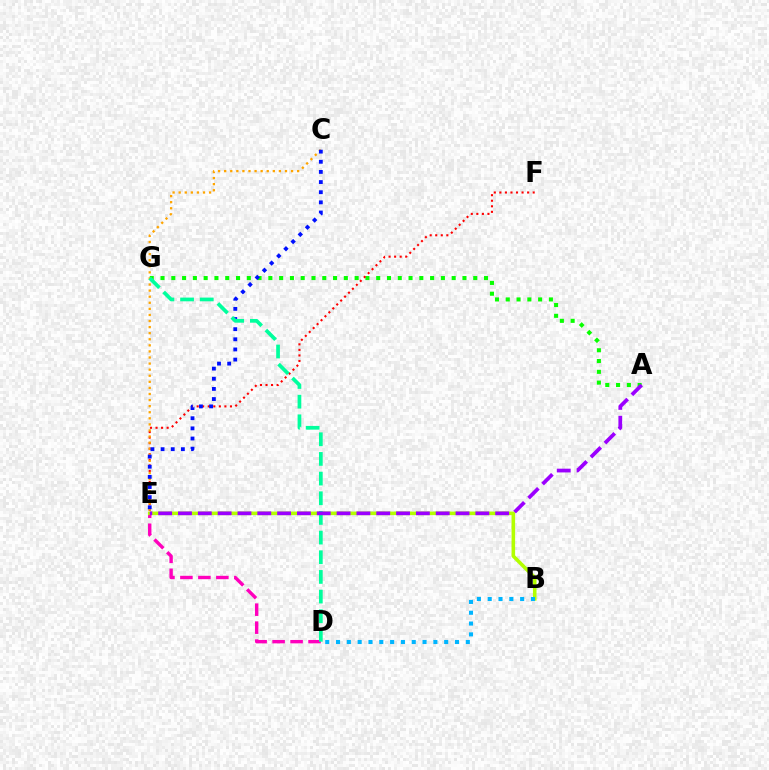{('A', 'G'): [{'color': '#08ff00', 'line_style': 'dotted', 'thickness': 2.93}], ('E', 'F'): [{'color': '#ff0000', 'line_style': 'dotted', 'thickness': 1.51}], ('D', 'E'): [{'color': '#ff00bd', 'line_style': 'dashed', 'thickness': 2.44}], ('C', 'E'): [{'color': '#ffa500', 'line_style': 'dotted', 'thickness': 1.65}, {'color': '#0010ff', 'line_style': 'dotted', 'thickness': 2.76}], ('B', 'E'): [{'color': '#b3ff00', 'line_style': 'solid', 'thickness': 2.57}], ('B', 'D'): [{'color': '#00b5ff', 'line_style': 'dotted', 'thickness': 2.94}], ('D', 'G'): [{'color': '#00ff9d', 'line_style': 'dashed', 'thickness': 2.67}], ('A', 'E'): [{'color': '#9b00ff', 'line_style': 'dashed', 'thickness': 2.69}]}